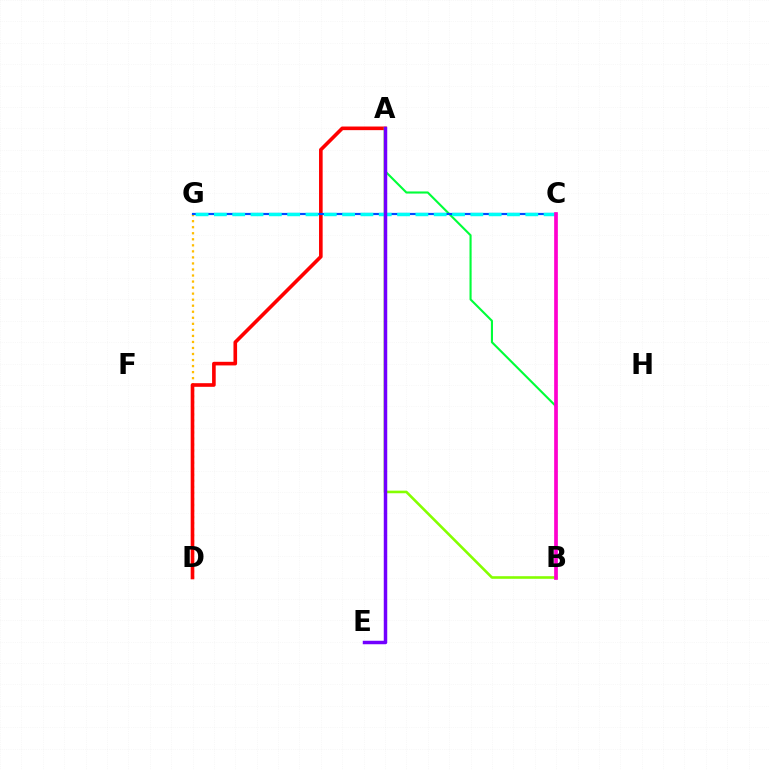{('D', 'G'): [{'color': '#ffbd00', 'line_style': 'dotted', 'thickness': 1.64}], ('A', 'D'): [{'color': '#ff0000', 'line_style': 'solid', 'thickness': 2.61}], ('A', 'B'): [{'color': '#00ff39', 'line_style': 'solid', 'thickness': 1.52}, {'color': '#84ff00', 'line_style': 'solid', 'thickness': 1.87}], ('C', 'G'): [{'color': '#004bff', 'line_style': 'solid', 'thickness': 1.57}, {'color': '#00fff6', 'line_style': 'dashed', 'thickness': 2.49}], ('A', 'E'): [{'color': '#7200ff', 'line_style': 'solid', 'thickness': 2.5}], ('B', 'C'): [{'color': '#ff00cf', 'line_style': 'solid', 'thickness': 2.66}]}